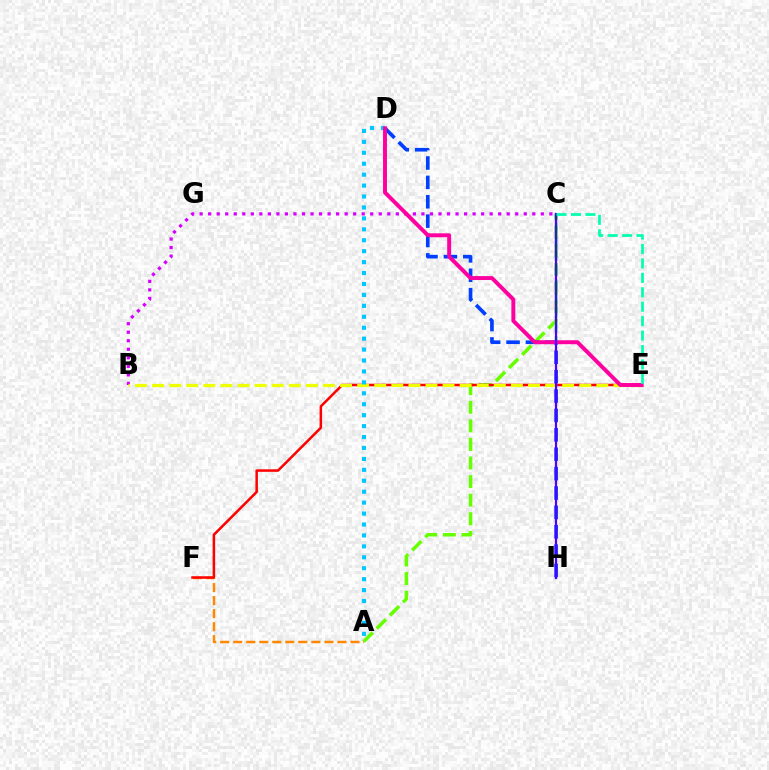{('A', 'C'): [{'color': '#66ff00', 'line_style': 'dashed', 'thickness': 2.52}], ('D', 'H'): [{'color': '#003fff', 'line_style': 'dashed', 'thickness': 2.63}], ('C', 'E'): [{'color': '#00ff27', 'line_style': 'dashed', 'thickness': 1.93}, {'color': '#00ffaf', 'line_style': 'dashed', 'thickness': 1.96}], ('B', 'C'): [{'color': '#d600ff', 'line_style': 'dotted', 'thickness': 2.32}], ('A', 'F'): [{'color': '#ff8800', 'line_style': 'dashed', 'thickness': 1.77}], ('E', 'F'): [{'color': '#ff0000', 'line_style': 'solid', 'thickness': 1.81}], ('B', 'E'): [{'color': '#eeff00', 'line_style': 'dashed', 'thickness': 2.32}], ('A', 'D'): [{'color': '#00c7ff', 'line_style': 'dotted', 'thickness': 2.97}], ('D', 'E'): [{'color': '#ff00a0', 'line_style': 'solid', 'thickness': 2.83}], ('C', 'H'): [{'color': '#4f00ff', 'line_style': 'solid', 'thickness': 1.6}]}